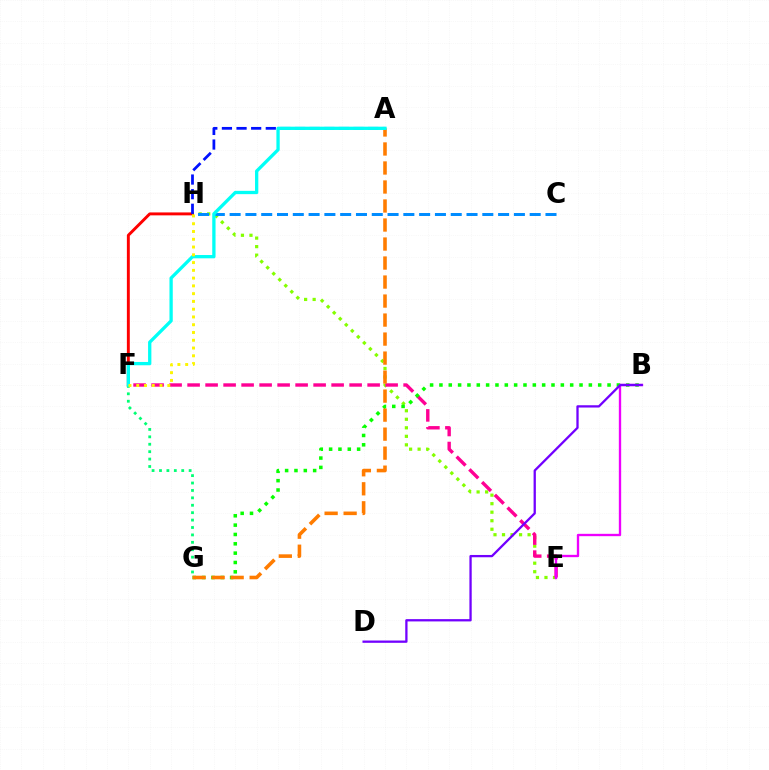{('F', 'H'): [{'color': '#ff0000', 'line_style': 'solid', 'thickness': 2.11}, {'color': '#fcf500', 'line_style': 'dotted', 'thickness': 2.11}], ('E', 'H'): [{'color': '#84ff00', 'line_style': 'dotted', 'thickness': 2.32}], ('E', 'F'): [{'color': '#ff0094', 'line_style': 'dashed', 'thickness': 2.45}], ('A', 'H'): [{'color': '#0010ff', 'line_style': 'dashed', 'thickness': 1.99}], ('C', 'H'): [{'color': '#008cff', 'line_style': 'dashed', 'thickness': 2.15}], ('B', 'G'): [{'color': '#08ff00', 'line_style': 'dotted', 'thickness': 2.54}], ('B', 'E'): [{'color': '#ee00ff', 'line_style': 'solid', 'thickness': 1.68}], ('A', 'G'): [{'color': '#ff7c00', 'line_style': 'dashed', 'thickness': 2.58}], ('F', 'G'): [{'color': '#00ff74', 'line_style': 'dotted', 'thickness': 2.01}], ('A', 'F'): [{'color': '#00fff6', 'line_style': 'solid', 'thickness': 2.37}], ('B', 'D'): [{'color': '#7200ff', 'line_style': 'solid', 'thickness': 1.65}]}